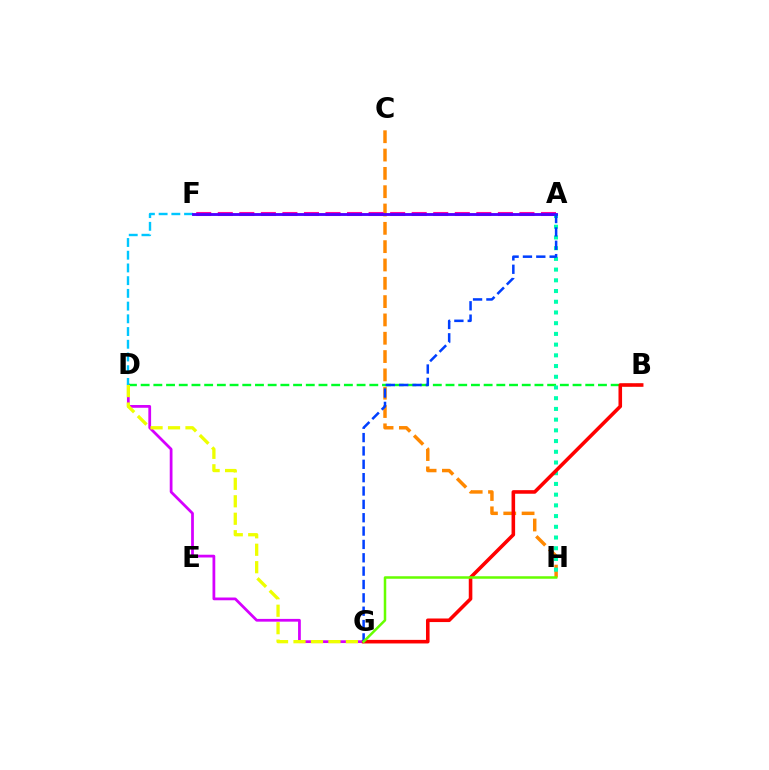{('D', 'G'): [{'color': '#d600ff', 'line_style': 'solid', 'thickness': 1.99}, {'color': '#eeff00', 'line_style': 'dashed', 'thickness': 2.37}], ('C', 'H'): [{'color': '#ff8800', 'line_style': 'dashed', 'thickness': 2.49}], ('B', 'D'): [{'color': '#00ff27', 'line_style': 'dashed', 'thickness': 1.73}], ('D', 'F'): [{'color': '#00c7ff', 'line_style': 'dashed', 'thickness': 1.73}], ('A', 'F'): [{'color': '#ff00a0', 'line_style': 'dashed', 'thickness': 2.93}, {'color': '#4f00ff', 'line_style': 'solid', 'thickness': 2.06}], ('A', 'H'): [{'color': '#00ffaf', 'line_style': 'dotted', 'thickness': 2.91}], ('B', 'G'): [{'color': '#ff0000', 'line_style': 'solid', 'thickness': 2.58}], ('A', 'G'): [{'color': '#003fff', 'line_style': 'dashed', 'thickness': 1.81}], ('G', 'H'): [{'color': '#66ff00', 'line_style': 'solid', 'thickness': 1.81}]}